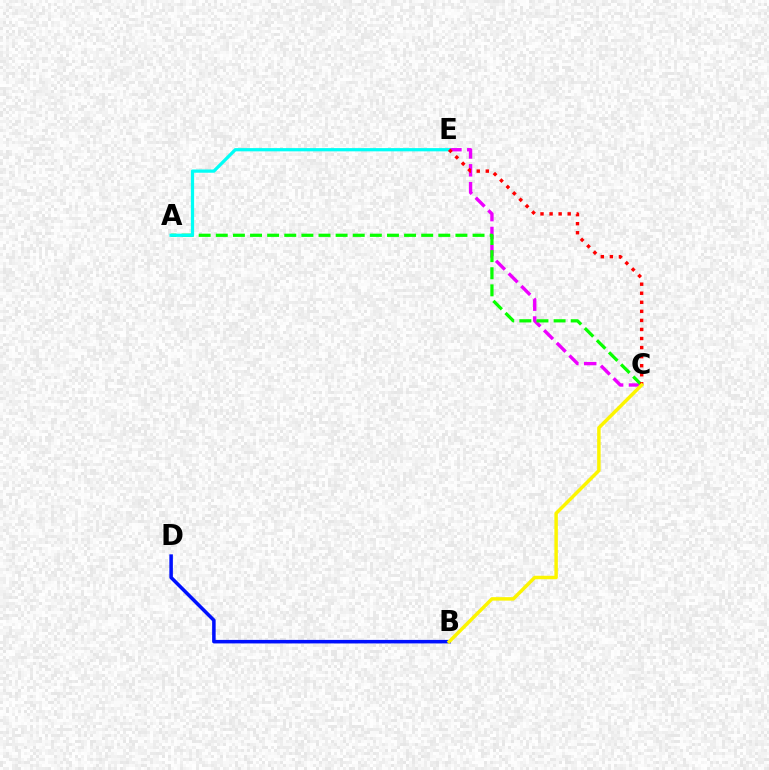{('B', 'D'): [{'color': '#0010ff', 'line_style': 'solid', 'thickness': 2.54}], ('C', 'E'): [{'color': '#ee00ff', 'line_style': 'dashed', 'thickness': 2.43}, {'color': '#ff0000', 'line_style': 'dotted', 'thickness': 2.46}], ('A', 'C'): [{'color': '#08ff00', 'line_style': 'dashed', 'thickness': 2.33}], ('A', 'E'): [{'color': '#00fff6', 'line_style': 'solid', 'thickness': 2.33}], ('B', 'C'): [{'color': '#fcf500', 'line_style': 'solid', 'thickness': 2.5}]}